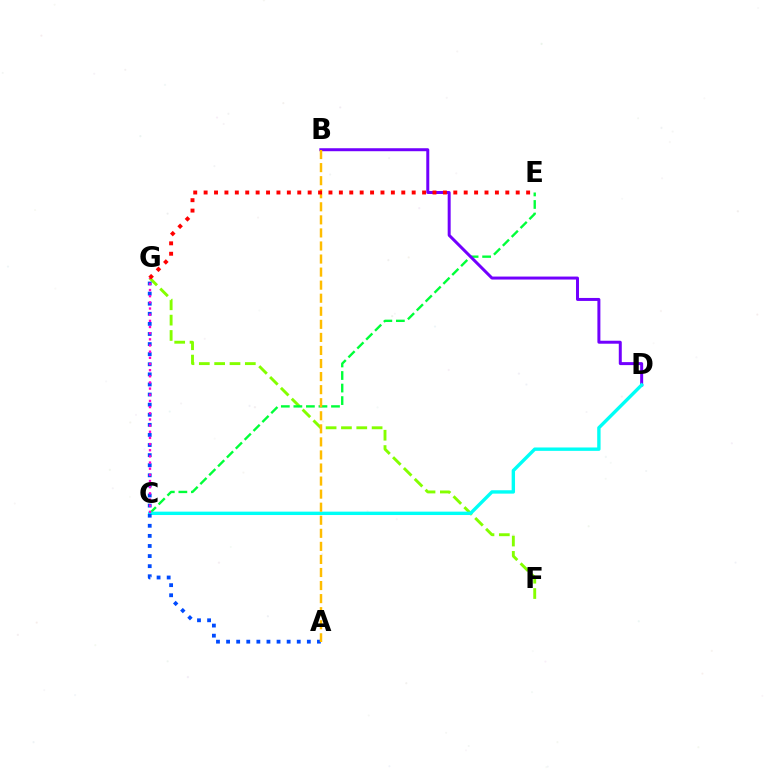{('F', 'G'): [{'color': '#84ff00', 'line_style': 'dashed', 'thickness': 2.08}], ('C', 'E'): [{'color': '#00ff39', 'line_style': 'dashed', 'thickness': 1.7}], ('B', 'D'): [{'color': '#7200ff', 'line_style': 'solid', 'thickness': 2.15}], ('C', 'D'): [{'color': '#00fff6', 'line_style': 'solid', 'thickness': 2.43}], ('A', 'G'): [{'color': '#004bff', 'line_style': 'dotted', 'thickness': 2.74}], ('A', 'B'): [{'color': '#ffbd00', 'line_style': 'dashed', 'thickness': 1.77}], ('C', 'G'): [{'color': '#ff00cf', 'line_style': 'dotted', 'thickness': 1.67}], ('E', 'G'): [{'color': '#ff0000', 'line_style': 'dotted', 'thickness': 2.83}]}